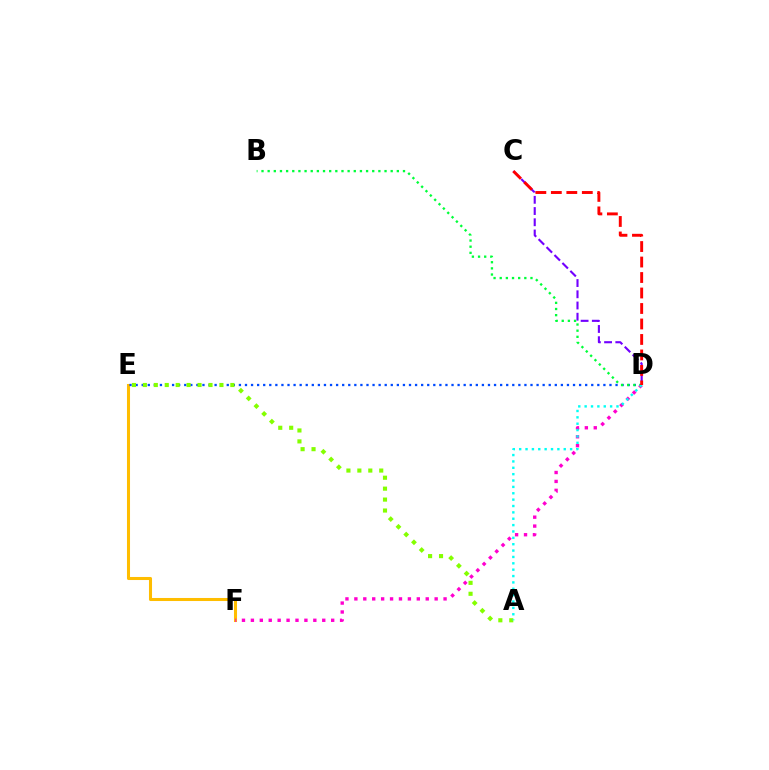{('E', 'F'): [{'color': '#ffbd00', 'line_style': 'solid', 'thickness': 2.2}], ('D', 'E'): [{'color': '#004bff', 'line_style': 'dotted', 'thickness': 1.65}], ('D', 'F'): [{'color': '#ff00cf', 'line_style': 'dotted', 'thickness': 2.42}], ('A', 'E'): [{'color': '#84ff00', 'line_style': 'dotted', 'thickness': 2.97}], ('B', 'D'): [{'color': '#00ff39', 'line_style': 'dotted', 'thickness': 1.67}], ('A', 'D'): [{'color': '#00fff6', 'line_style': 'dotted', 'thickness': 1.73}], ('C', 'D'): [{'color': '#7200ff', 'line_style': 'dashed', 'thickness': 1.52}, {'color': '#ff0000', 'line_style': 'dashed', 'thickness': 2.1}]}